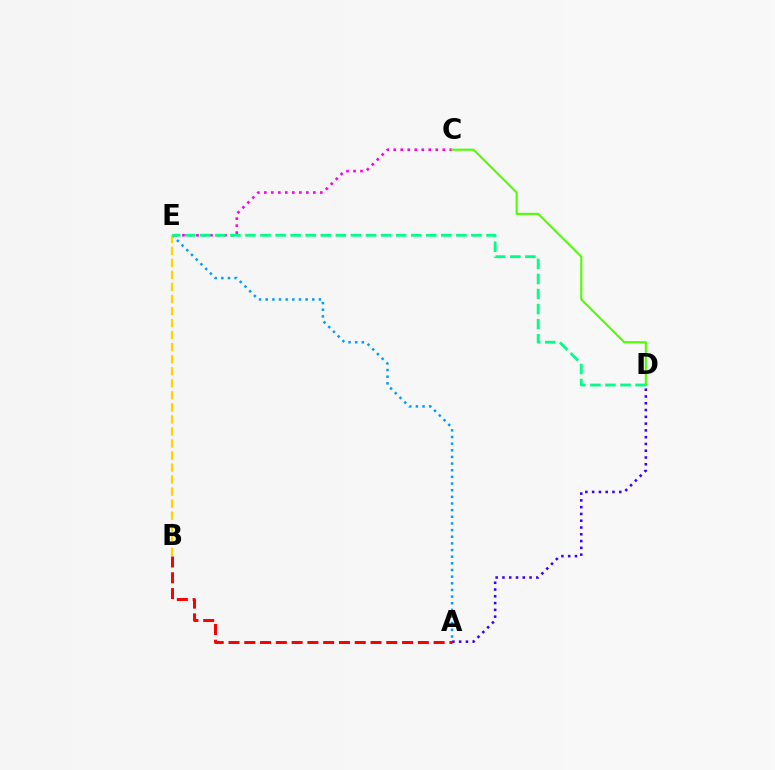{('C', 'E'): [{'color': '#ff00ed', 'line_style': 'dotted', 'thickness': 1.9}], ('A', 'E'): [{'color': '#009eff', 'line_style': 'dotted', 'thickness': 1.81}], ('B', 'E'): [{'color': '#ffd500', 'line_style': 'dashed', 'thickness': 1.64}], ('C', 'D'): [{'color': '#4fff00', 'line_style': 'solid', 'thickness': 1.51}], ('A', 'D'): [{'color': '#3700ff', 'line_style': 'dotted', 'thickness': 1.84}], ('A', 'B'): [{'color': '#ff0000', 'line_style': 'dashed', 'thickness': 2.14}], ('D', 'E'): [{'color': '#00ff86', 'line_style': 'dashed', 'thickness': 2.05}]}